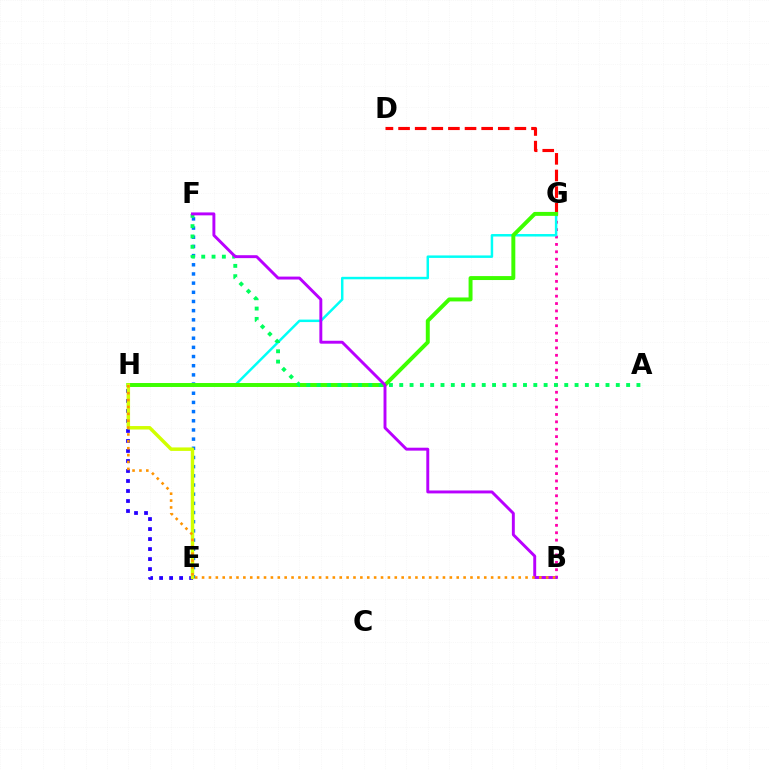{('B', 'G'): [{'color': '#ff00ac', 'line_style': 'dotted', 'thickness': 2.01}], ('G', 'H'): [{'color': '#00fff6', 'line_style': 'solid', 'thickness': 1.79}, {'color': '#3dff00', 'line_style': 'solid', 'thickness': 2.84}], ('E', 'H'): [{'color': '#2500ff', 'line_style': 'dotted', 'thickness': 2.72}, {'color': '#d1ff00', 'line_style': 'solid', 'thickness': 2.5}], ('D', 'G'): [{'color': '#ff0000', 'line_style': 'dashed', 'thickness': 2.26}], ('E', 'F'): [{'color': '#0074ff', 'line_style': 'dotted', 'thickness': 2.49}], ('A', 'F'): [{'color': '#00ff5c', 'line_style': 'dotted', 'thickness': 2.8}], ('B', 'F'): [{'color': '#b900ff', 'line_style': 'solid', 'thickness': 2.11}], ('B', 'H'): [{'color': '#ff9400', 'line_style': 'dotted', 'thickness': 1.87}]}